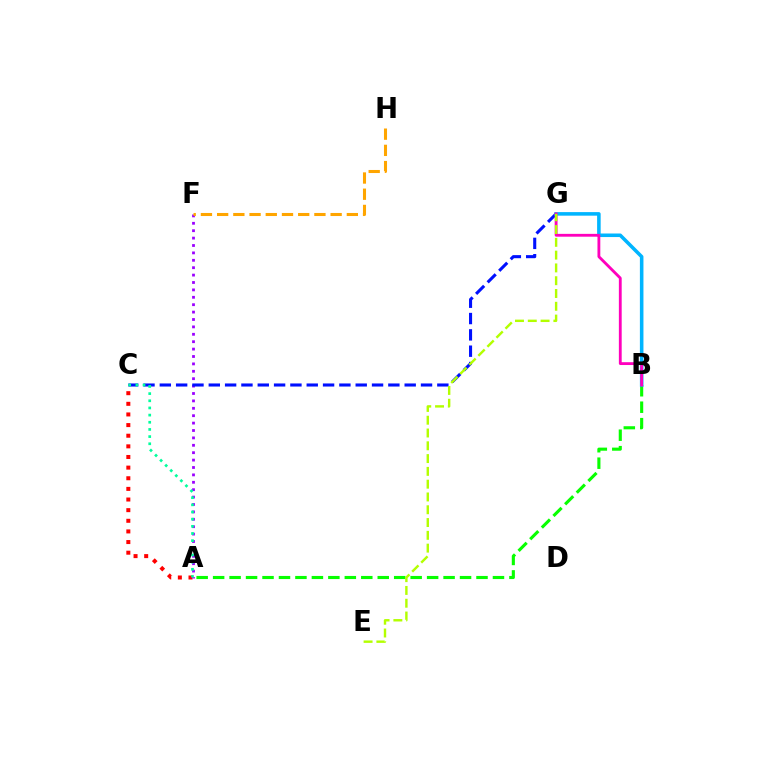{('A', 'C'): [{'color': '#ff0000', 'line_style': 'dotted', 'thickness': 2.89}, {'color': '#00ff9d', 'line_style': 'dotted', 'thickness': 1.95}], ('A', 'F'): [{'color': '#9b00ff', 'line_style': 'dotted', 'thickness': 2.01}], ('C', 'G'): [{'color': '#0010ff', 'line_style': 'dashed', 'thickness': 2.22}], ('A', 'B'): [{'color': '#08ff00', 'line_style': 'dashed', 'thickness': 2.24}], ('B', 'G'): [{'color': '#00b5ff', 'line_style': 'solid', 'thickness': 2.56}, {'color': '#ff00bd', 'line_style': 'solid', 'thickness': 2.04}], ('E', 'G'): [{'color': '#b3ff00', 'line_style': 'dashed', 'thickness': 1.74}], ('F', 'H'): [{'color': '#ffa500', 'line_style': 'dashed', 'thickness': 2.2}]}